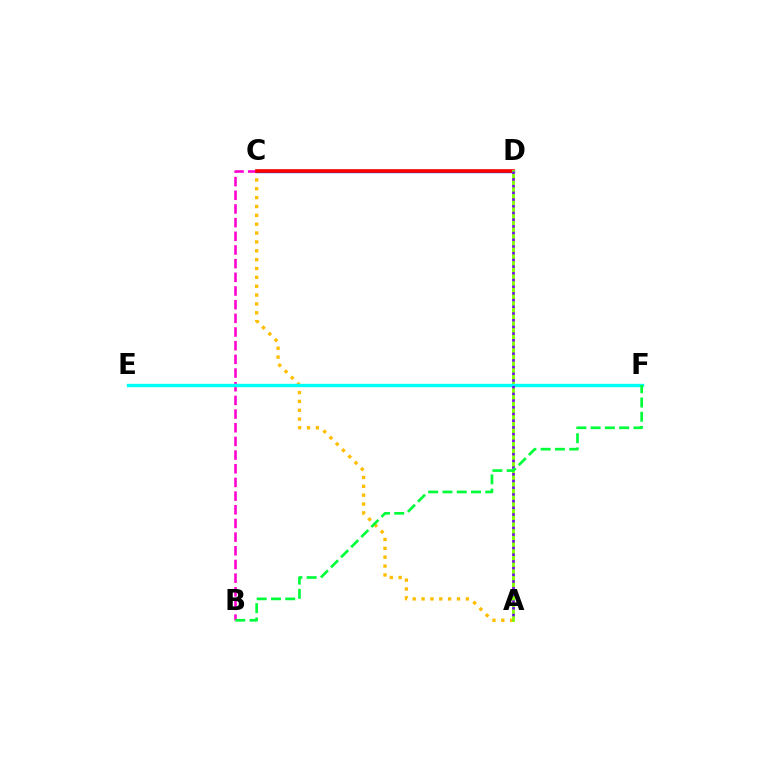{('A', 'C'): [{'color': '#ffbd00', 'line_style': 'dotted', 'thickness': 2.41}], ('B', 'C'): [{'color': '#ff00cf', 'line_style': 'dashed', 'thickness': 1.86}], ('C', 'D'): [{'color': '#004bff', 'line_style': 'solid', 'thickness': 2.42}, {'color': '#ff0000', 'line_style': 'solid', 'thickness': 2.6}], ('A', 'D'): [{'color': '#84ff00', 'line_style': 'solid', 'thickness': 2.07}, {'color': '#7200ff', 'line_style': 'dotted', 'thickness': 1.82}], ('E', 'F'): [{'color': '#00fff6', 'line_style': 'solid', 'thickness': 2.42}], ('B', 'F'): [{'color': '#00ff39', 'line_style': 'dashed', 'thickness': 1.94}]}